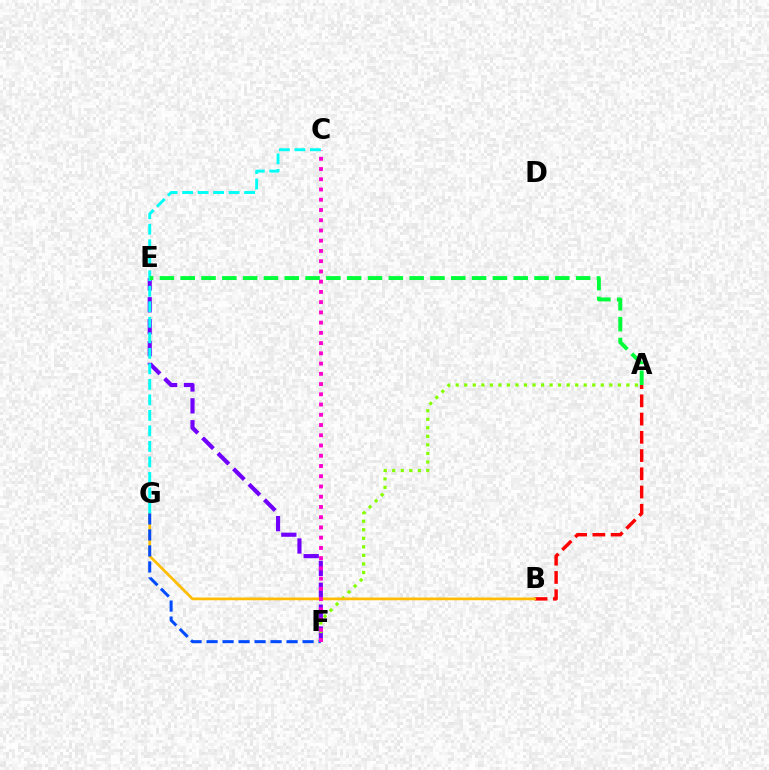{('A', 'B'): [{'color': '#ff0000', 'line_style': 'dashed', 'thickness': 2.48}], ('E', 'F'): [{'color': '#7200ff', 'line_style': 'dashed', 'thickness': 2.97}], ('A', 'F'): [{'color': '#84ff00', 'line_style': 'dotted', 'thickness': 2.32}], ('B', 'G'): [{'color': '#ffbd00', 'line_style': 'solid', 'thickness': 1.95}], ('F', 'G'): [{'color': '#004bff', 'line_style': 'dashed', 'thickness': 2.17}], ('C', 'F'): [{'color': '#ff00cf', 'line_style': 'dotted', 'thickness': 2.78}], ('C', 'G'): [{'color': '#00fff6', 'line_style': 'dashed', 'thickness': 2.11}], ('A', 'E'): [{'color': '#00ff39', 'line_style': 'dashed', 'thickness': 2.83}]}